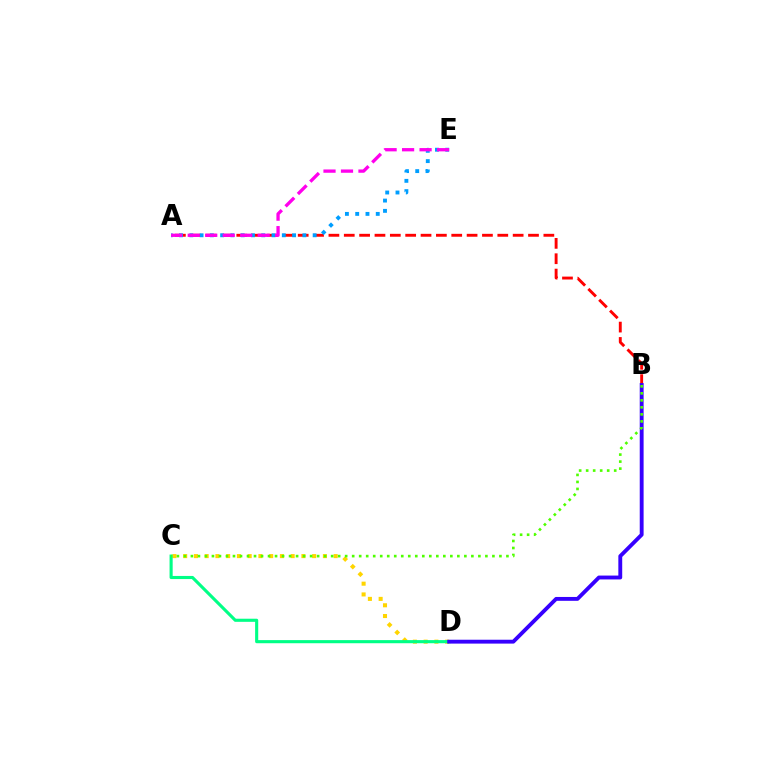{('C', 'D'): [{'color': '#ffd500', 'line_style': 'dotted', 'thickness': 2.92}, {'color': '#00ff86', 'line_style': 'solid', 'thickness': 2.24}], ('A', 'B'): [{'color': '#ff0000', 'line_style': 'dashed', 'thickness': 2.09}], ('B', 'D'): [{'color': '#3700ff', 'line_style': 'solid', 'thickness': 2.78}], ('B', 'C'): [{'color': '#4fff00', 'line_style': 'dotted', 'thickness': 1.91}], ('A', 'E'): [{'color': '#009eff', 'line_style': 'dotted', 'thickness': 2.79}, {'color': '#ff00ed', 'line_style': 'dashed', 'thickness': 2.38}]}